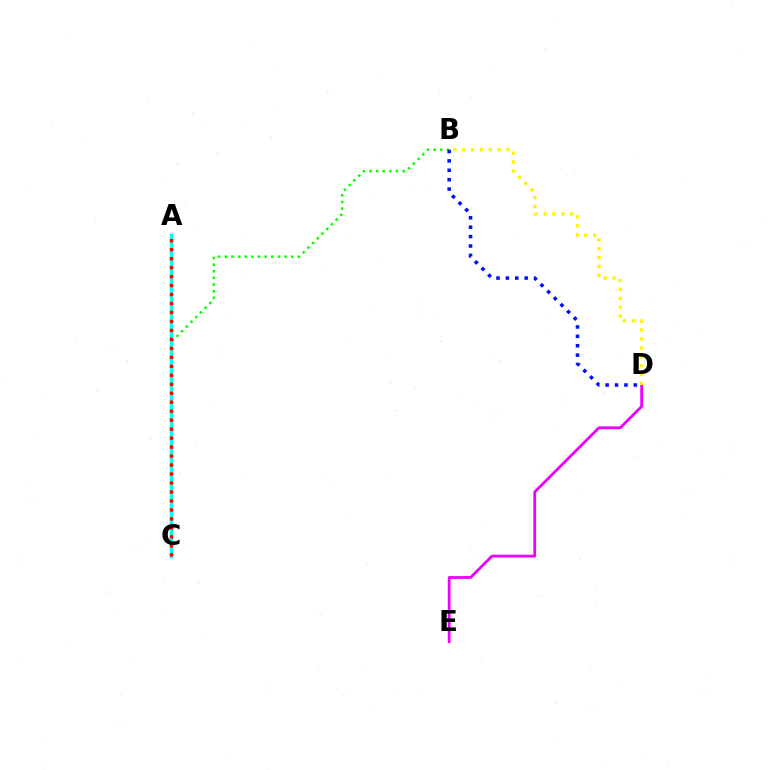{('D', 'E'): [{'color': '#ee00ff', 'line_style': 'solid', 'thickness': 2.01}], ('B', 'D'): [{'color': '#fcf500', 'line_style': 'dotted', 'thickness': 2.41}, {'color': '#0010ff', 'line_style': 'dotted', 'thickness': 2.55}], ('B', 'C'): [{'color': '#08ff00', 'line_style': 'dotted', 'thickness': 1.8}], ('A', 'C'): [{'color': '#00fff6', 'line_style': 'solid', 'thickness': 2.47}, {'color': '#ff0000', 'line_style': 'dotted', 'thickness': 2.44}]}